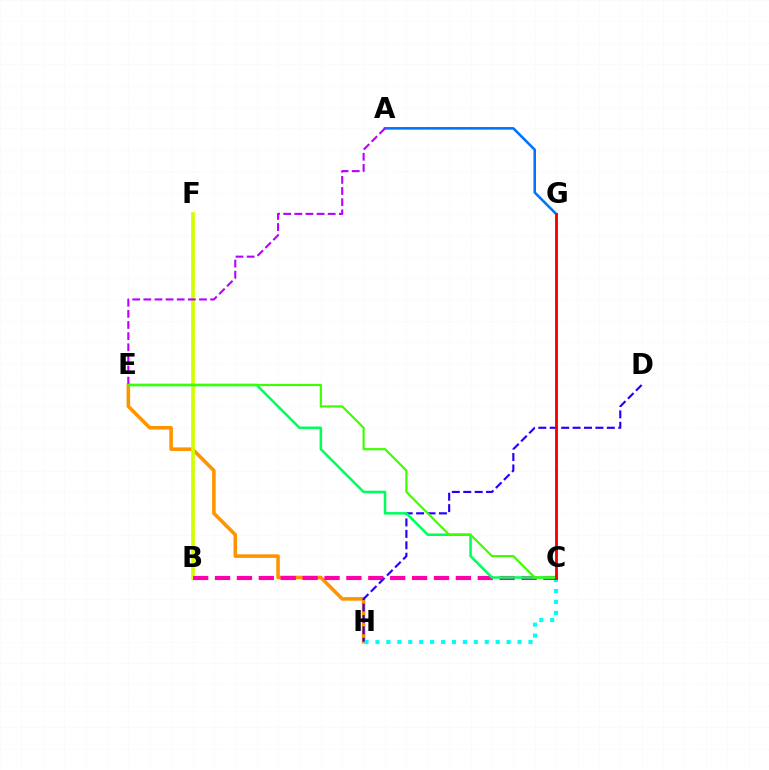{('E', 'H'): [{'color': '#ff9400', 'line_style': 'solid', 'thickness': 2.57}], ('C', 'H'): [{'color': '#00fff6', 'line_style': 'dotted', 'thickness': 2.97}], ('B', 'F'): [{'color': '#d1ff00', 'line_style': 'solid', 'thickness': 2.66}], ('B', 'C'): [{'color': '#ff00ac', 'line_style': 'dashed', 'thickness': 2.97}], ('A', 'G'): [{'color': '#0074ff', 'line_style': 'solid', 'thickness': 1.85}], ('A', 'E'): [{'color': '#b900ff', 'line_style': 'dashed', 'thickness': 1.51}], ('D', 'H'): [{'color': '#2500ff', 'line_style': 'dashed', 'thickness': 1.55}], ('C', 'E'): [{'color': '#00ff5c', 'line_style': 'solid', 'thickness': 1.83}, {'color': '#3dff00', 'line_style': 'solid', 'thickness': 1.57}], ('C', 'G'): [{'color': '#ff0000', 'line_style': 'solid', 'thickness': 2.07}]}